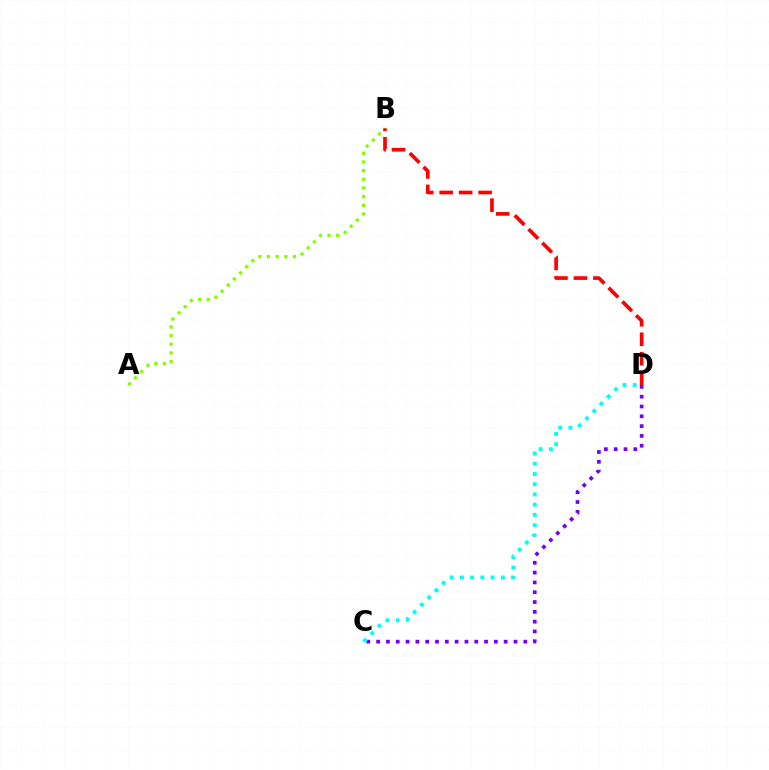{('A', 'B'): [{'color': '#84ff00', 'line_style': 'dotted', 'thickness': 2.36}], ('C', 'D'): [{'color': '#7200ff', 'line_style': 'dotted', 'thickness': 2.67}, {'color': '#00fff6', 'line_style': 'dotted', 'thickness': 2.78}], ('B', 'D'): [{'color': '#ff0000', 'line_style': 'dashed', 'thickness': 2.65}]}